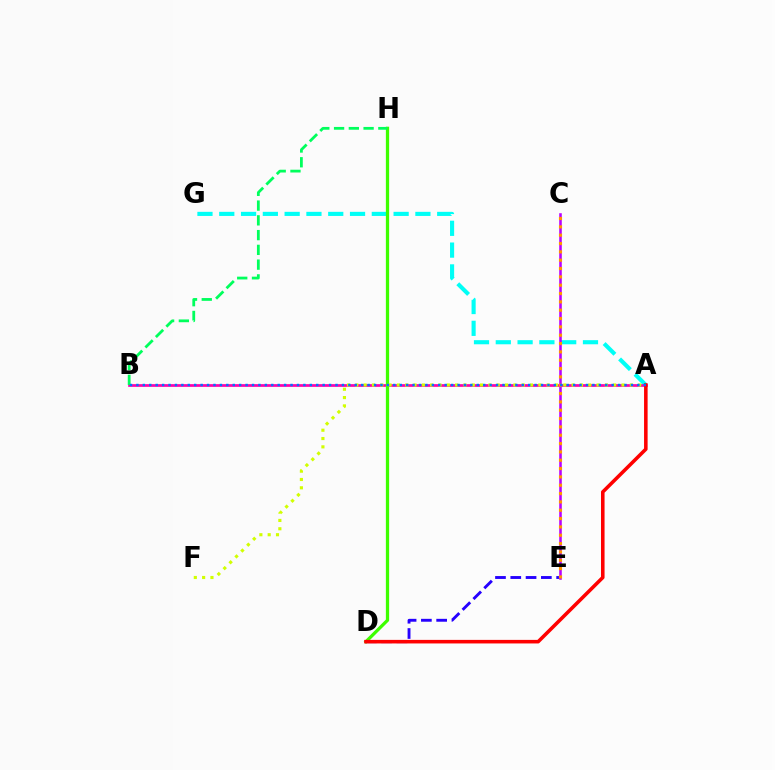{('D', 'E'): [{'color': '#2500ff', 'line_style': 'dashed', 'thickness': 2.08}], ('A', 'G'): [{'color': '#00fff6', 'line_style': 'dashed', 'thickness': 2.96}], ('C', 'E'): [{'color': '#b900ff', 'line_style': 'solid', 'thickness': 1.85}, {'color': '#ff9400', 'line_style': 'dotted', 'thickness': 2.26}], ('A', 'B'): [{'color': '#ff00ac', 'line_style': 'solid', 'thickness': 1.95}, {'color': '#0074ff', 'line_style': 'dotted', 'thickness': 1.74}], ('D', 'H'): [{'color': '#3dff00', 'line_style': 'solid', 'thickness': 2.35}], ('B', 'H'): [{'color': '#00ff5c', 'line_style': 'dashed', 'thickness': 2.01}], ('A', 'F'): [{'color': '#d1ff00', 'line_style': 'dotted', 'thickness': 2.26}], ('A', 'D'): [{'color': '#ff0000', 'line_style': 'solid', 'thickness': 2.57}]}